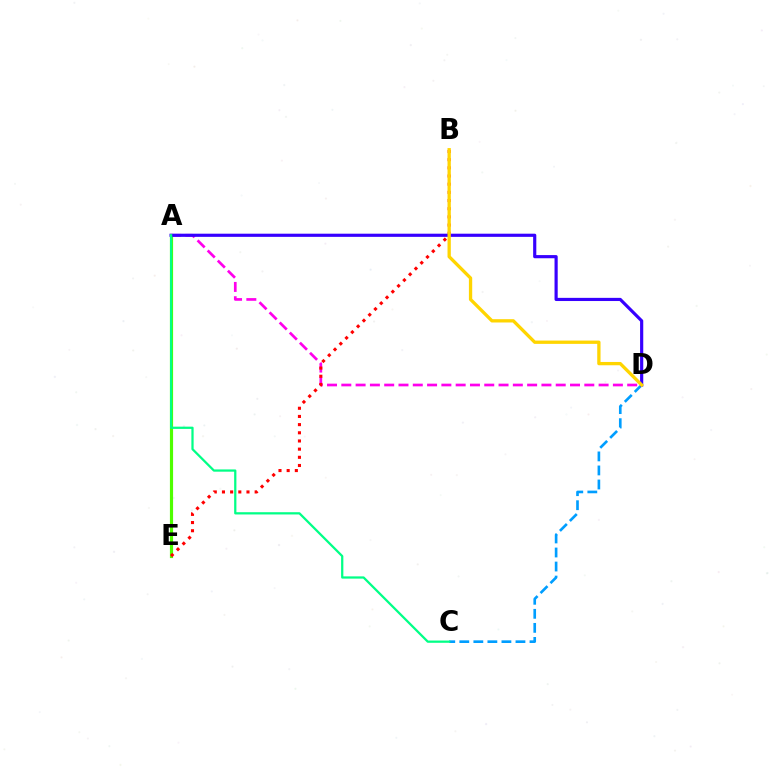{('A', 'D'): [{'color': '#ff00ed', 'line_style': 'dashed', 'thickness': 1.94}, {'color': '#3700ff', 'line_style': 'solid', 'thickness': 2.28}], ('A', 'E'): [{'color': '#4fff00', 'line_style': 'solid', 'thickness': 2.28}], ('C', 'D'): [{'color': '#009eff', 'line_style': 'dashed', 'thickness': 1.91}], ('B', 'E'): [{'color': '#ff0000', 'line_style': 'dotted', 'thickness': 2.22}], ('A', 'C'): [{'color': '#00ff86', 'line_style': 'solid', 'thickness': 1.62}], ('B', 'D'): [{'color': '#ffd500', 'line_style': 'solid', 'thickness': 2.38}]}